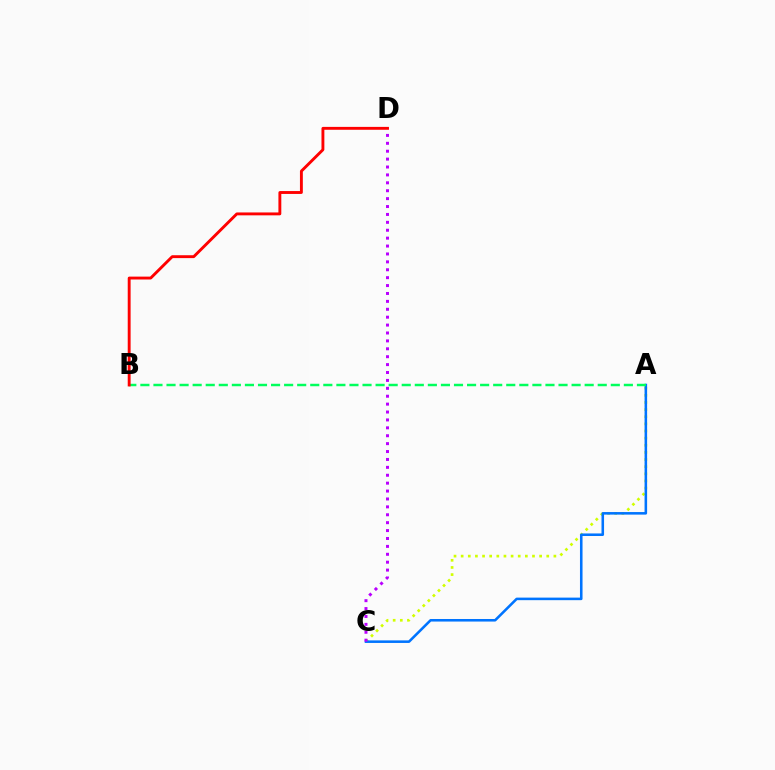{('A', 'C'): [{'color': '#d1ff00', 'line_style': 'dotted', 'thickness': 1.94}, {'color': '#0074ff', 'line_style': 'solid', 'thickness': 1.84}], ('C', 'D'): [{'color': '#b900ff', 'line_style': 'dotted', 'thickness': 2.15}], ('A', 'B'): [{'color': '#00ff5c', 'line_style': 'dashed', 'thickness': 1.78}], ('B', 'D'): [{'color': '#ff0000', 'line_style': 'solid', 'thickness': 2.08}]}